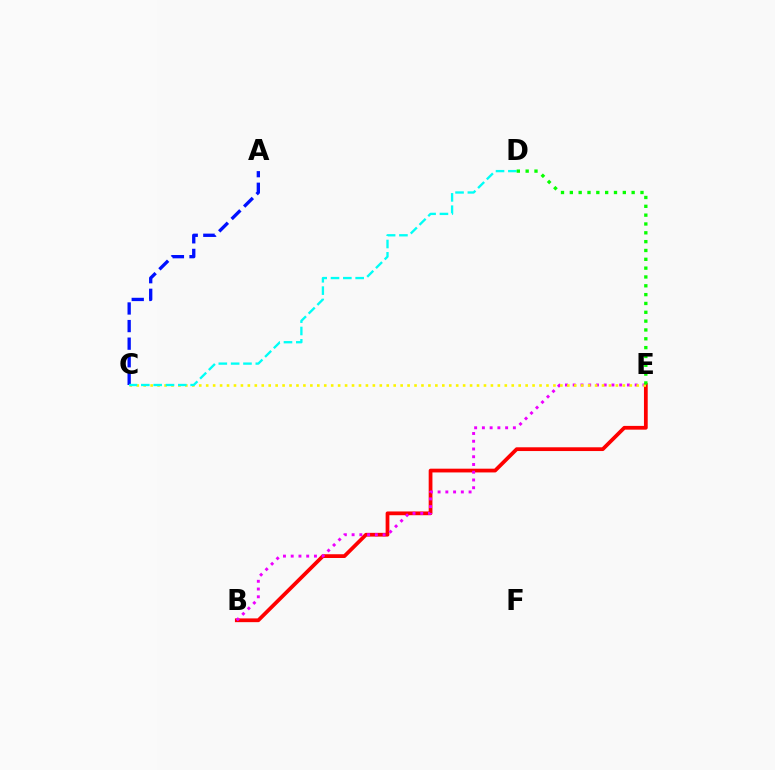{('B', 'E'): [{'color': '#ff0000', 'line_style': 'solid', 'thickness': 2.7}, {'color': '#ee00ff', 'line_style': 'dotted', 'thickness': 2.1}], ('A', 'C'): [{'color': '#0010ff', 'line_style': 'dashed', 'thickness': 2.39}], ('C', 'E'): [{'color': '#fcf500', 'line_style': 'dotted', 'thickness': 1.89}], ('C', 'D'): [{'color': '#00fff6', 'line_style': 'dashed', 'thickness': 1.67}], ('D', 'E'): [{'color': '#08ff00', 'line_style': 'dotted', 'thickness': 2.4}]}